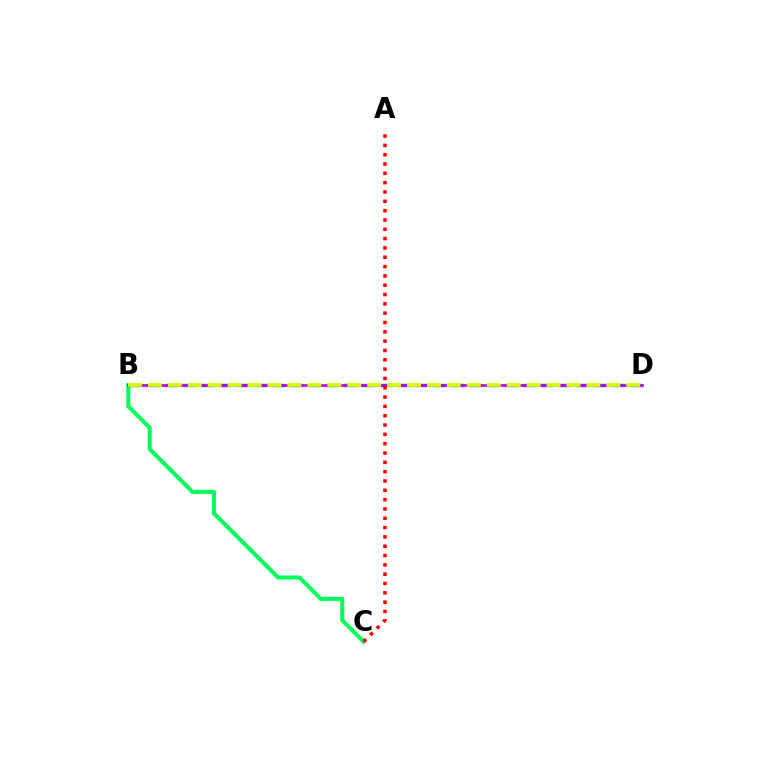{('B', 'D'): [{'color': '#0074ff', 'line_style': 'dashed', 'thickness': 2.43}, {'color': '#b900ff', 'line_style': 'solid', 'thickness': 1.91}, {'color': '#d1ff00', 'line_style': 'dashed', 'thickness': 2.71}], ('B', 'C'): [{'color': '#00ff5c', 'line_style': 'solid', 'thickness': 2.92}], ('A', 'C'): [{'color': '#ff0000', 'line_style': 'dotted', 'thickness': 2.53}]}